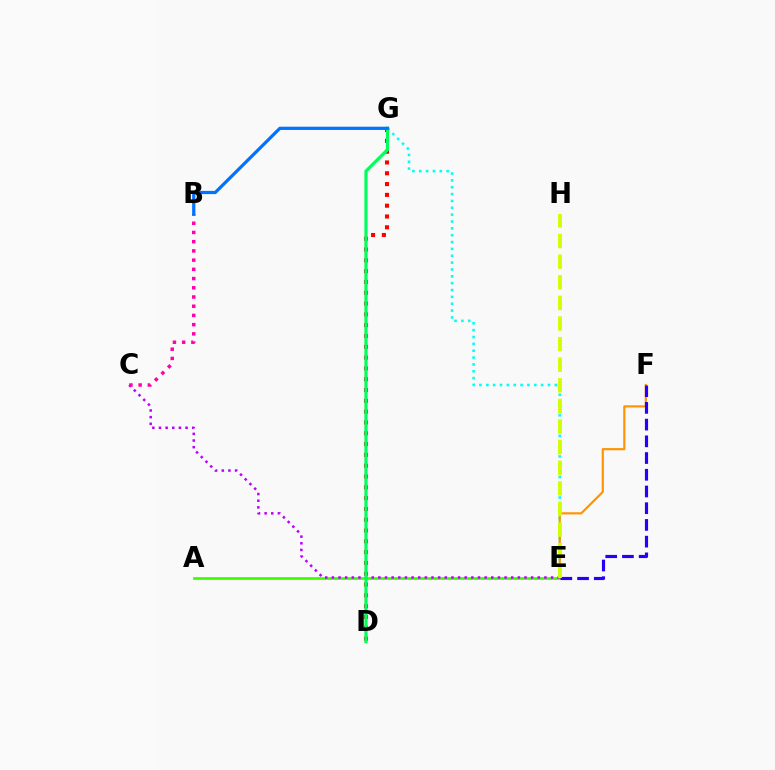{('A', 'E'): [{'color': '#3dff00', 'line_style': 'solid', 'thickness': 1.97}], ('C', 'E'): [{'color': '#b900ff', 'line_style': 'dotted', 'thickness': 1.8}], ('E', 'G'): [{'color': '#00fff6', 'line_style': 'dotted', 'thickness': 1.86}], ('B', 'C'): [{'color': '#ff00ac', 'line_style': 'dotted', 'thickness': 2.5}], ('D', 'G'): [{'color': '#ff0000', 'line_style': 'dotted', 'thickness': 2.94}, {'color': '#00ff5c', 'line_style': 'solid', 'thickness': 2.28}], ('E', 'F'): [{'color': '#ff9400', 'line_style': 'solid', 'thickness': 1.56}, {'color': '#2500ff', 'line_style': 'dashed', 'thickness': 2.27}], ('B', 'G'): [{'color': '#0074ff', 'line_style': 'solid', 'thickness': 2.33}], ('E', 'H'): [{'color': '#d1ff00', 'line_style': 'dashed', 'thickness': 2.8}]}